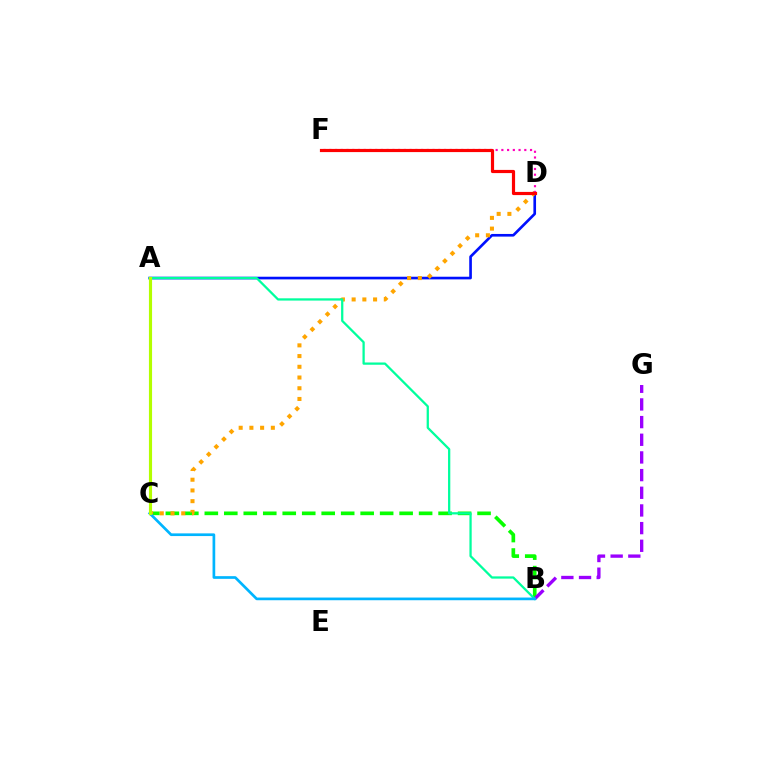{('B', 'C'): [{'color': '#08ff00', 'line_style': 'dashed', 'thickness': 2.65}, {'color': '#00b5ff', 'line_style': 'solid', 'thickness': 1.94}], ('A', 'D'): [{'color': '#0010ff', 'line_style': 'solid', 'thickness': 1.91}], ('D', 'F'): [{'color': '#ff00bd', 'line_style': 'dotted', 'thickness': 1.56}, {'color': '#ff0000', 'line_style': 'solid', 'thickness': 2.29}], ('C', 'D'): [{'color': '#ffa500', 'line_style': 'dotted', 'thickness': 2.91}], ('B', 'G'): [{'color': '#9b00ff', 'line_style': 'dashed', 'thickness': 2.4}], ('A', 'B'): [{'color': '#00ff9d', 'line_style': 'solid', 'thickness': 1.63}], ('A', 'C'): [{'color': '#b3ff00', 'line_style': 'solid', 'thickness': 2.26}]}